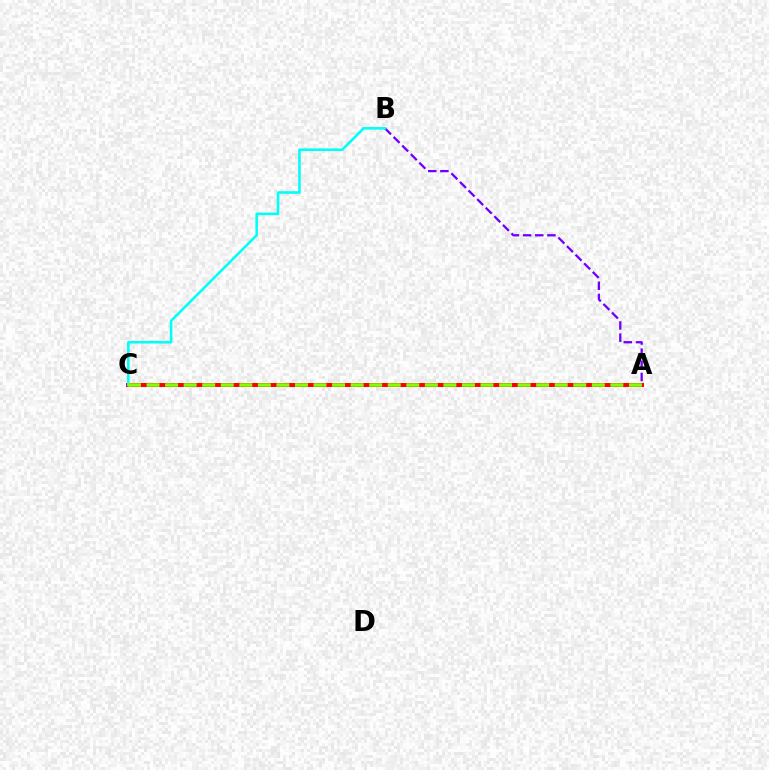{('A', 'C'): [{'color': '#ff0000', 'line_style': 'solid', 'thickness': 2.86}, {'color': '#84ff00', 'line_style': 'dashed', 'thickness': 2.52}], ('A', 'B'): [{'color': '#7200ff', 'line_style': 'dashed', 'thickness': 1.65}], ('B', 'C'): [{'color': '#00fff6', 'line_style': 'solid', 'thickness': 1.86}]}